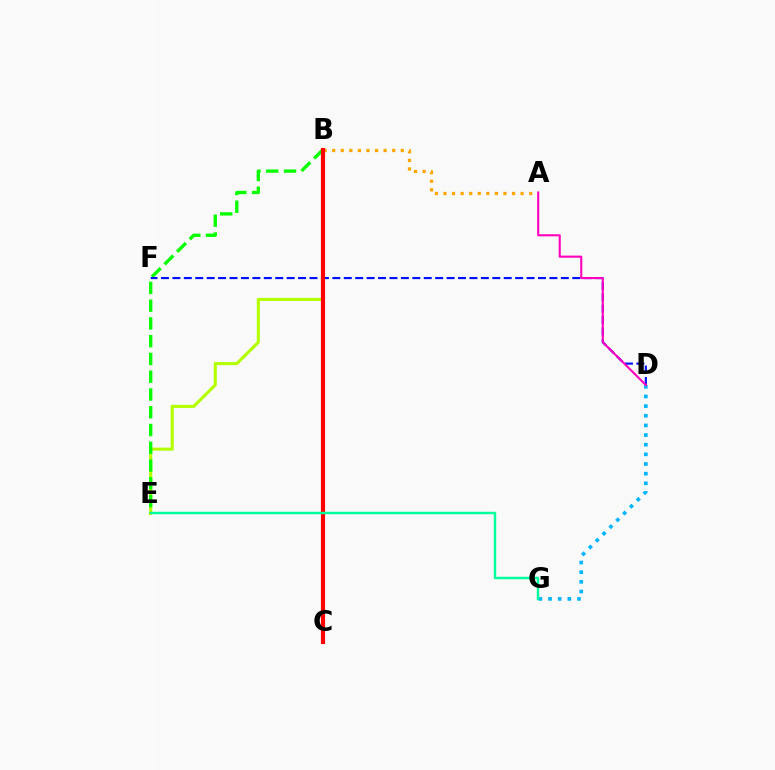{('B', 'E'): [{'color': '#b3ff00', 'line_style': 'solid', 'thickness': 2.21}, {'color': '#08ff00', 'line_style': 'dashed', 'thickness': 2.41}], ('A', 'B'): [{'color': '#ffa500', 'line_style': 'dotted', 'thickness': 2.33}], ('D', 'F'): [{'color': '#0010ff', 'line_style': 'dashed', 'thickness': 1.55}], ('D', 'G'): [{'color': '#00b5ff', 'line_style': 'dotted', 'thickness': 2.62}], ('B', 'C'): [{'color': '#9b00ff', 'line_style': 'dashed', 'thickness': 2.01}, {'color': '#ff0000', 'line_style': 'solid', 'thickness': 2.99}], ('E', 'G'): [{'color': '#00ff9d', 'line_style': 'solid', 'thickness': 1.76}], ('A', 'D'): [{'color': '#ff00bd', 'line_style': 'solid', 'thickness': 1.51}]}